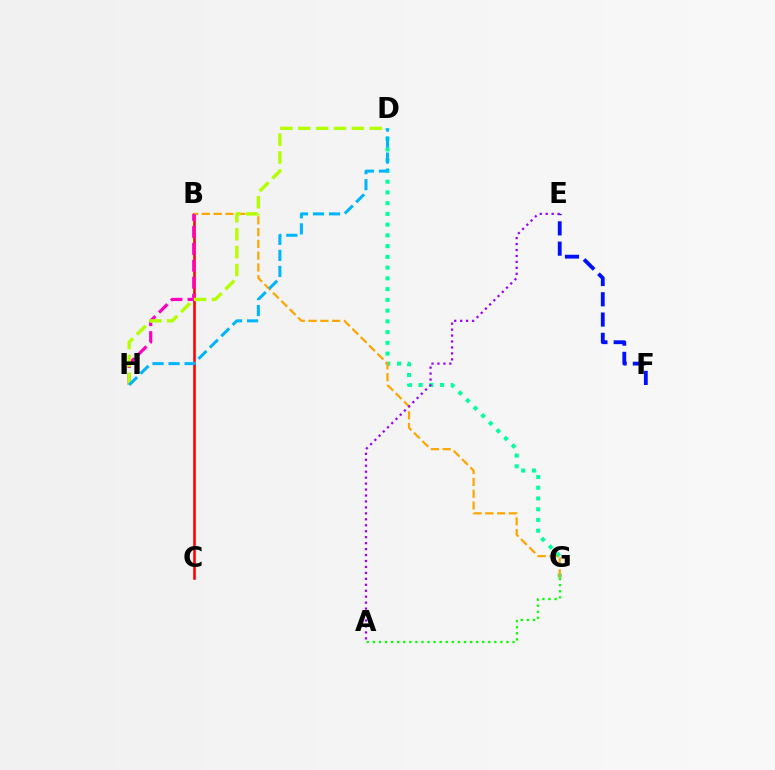{('B', 'C'): [{'color': '#ff0000', 'line_style': 'solid', 'thickness': 1.84}], ('A', 'G'): [{'color': '#08ff00', 'line_style': 'dotted', 'thickness': 1.65}], ('D', 'G'): [{'color': '#00ff9d', 'line_style': 'dotted', 'thickness': 2.92}], ('E', 'F'): [{'color': '#0010ff', 'line_style': 'dashed', 'thickness': 2.76}], ('B', 'G'): [{'color': '#ffa500', 'line_style': 'dashed', 'thickness': 1.6}], ('B', 'H'): [{'color': '#ff00bd', 'line_style': 'dashed', 'thickness': 2.31}], ('A', 'E'): [{'color': '#9b00ff', 'line_style': 'dotted', 'thickness': 1.62}], ('D', 'H'): [{'color': '#b3ff00', 'line_style': 'dashed', 'thickness': 2.43}, {'color': '#00b5ff', 'line_style': 'dashed', 'thickness': 2.18}]}